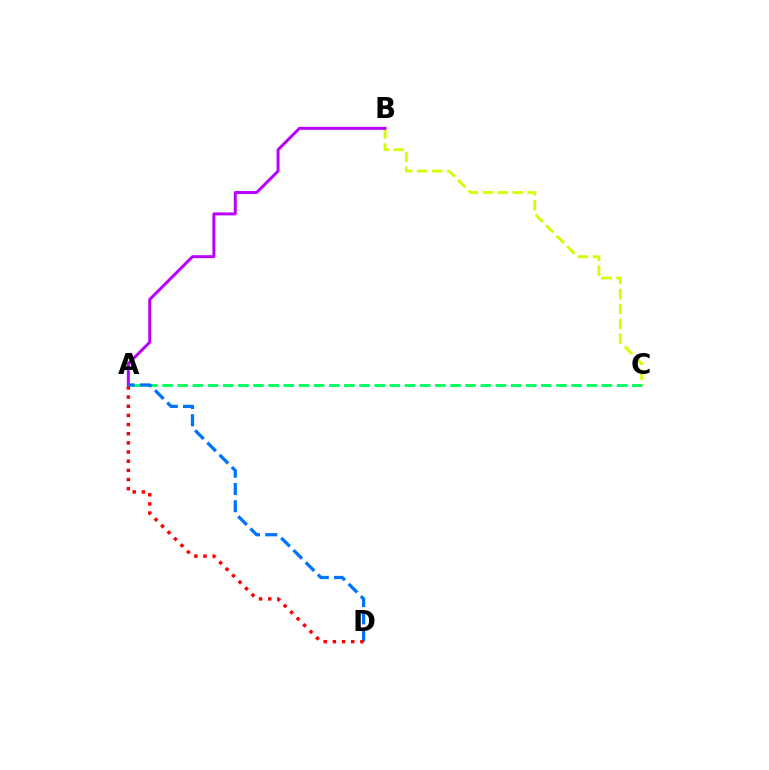{('A', 'C'): [{'color': '#00ff5c', 'line_style': 'dashed', 'thickness': 2.06}], ('B', 'C'): [{'color': '#d1ff00', 'line_style': 'dashed', 'thickness': 2.03}], ('A', 'B'): [{'color': '#b900ff', 'line_style': 'solid', 'thickness': 2.14}], ('A', 'D'): [{'color': '#0074ff', 'line_style': 'dashed', 'thickness': 2.35}, {'color': '#ff0000', 'line_style': 'dotted', 'thickness': 2.49}]}